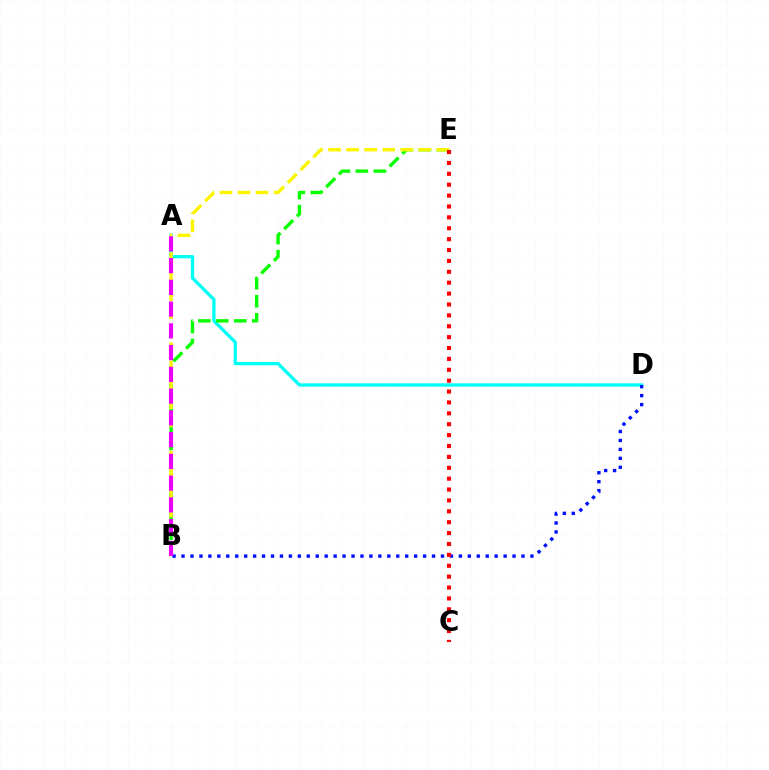{('A', 'D'): [{'color': '#00fff6', 'line_style': 'solid', 'thickness': 2.39}], ('B', 'E'): [{'color': '#08ff00', 'line_style': 'dashed', 'thickness': 2.44}, {'color': '#fcf500', 'line_style': 'dashed', 'thickness': 2.45}], ('B', 'D'): [{'color': '#0010ff', 'line_style': 'dotted', 'thickness': 2.43}], ('A', 'B'): [{'color': '#ee00ff', 'line_style': 'dashed', 'thickness': 2.96}], ('C', 'E'): [{'color': '#ff0000', 'line_style': 'dotted', 'thickness': 2.96}]}